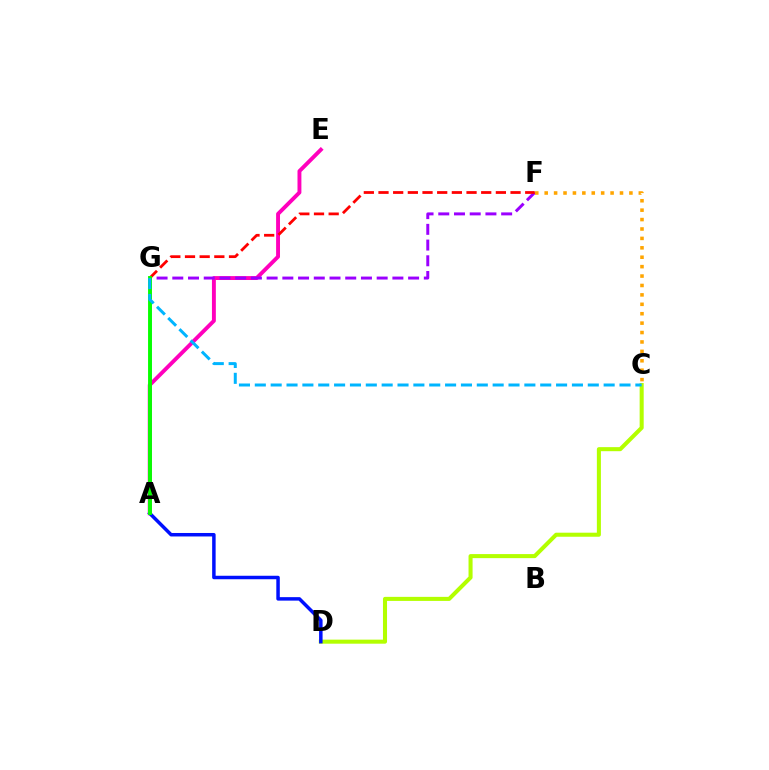{('A', 'G'): [{'color': '#00ff9d', 'line_style': 'solid', 'thickness': 1.83}, {'color': '#08ff00', 'line_style': 'solid', 'thickness': 2.8}], ('A', 'E'): [{'color': '#ff00bd', 'line_style': 'solid', 'thickness': 2.81}], ('C', 'D'): [{'color': '#b3ff00', 'line_style': 'solid', 'thickness': 2.92}], ('F', 'G'): [{'color': '#9b00ff', 'line_style': 'dashed', 'thickness': 2.14}, {'color': '#ff0000', 'line_style': 'dashed', 'thickness': 1.99}], ('A', 'D'): [{'color': '#0010ff', 'line_style': 'solid', 'thickness': 2.51}], ('C', 'G'): [{'color': '#00b5ff', 'line_style': 'dashed', 'thickness': 2.15}], ('C', 'F'): [{'color': '#ffa500', 'line_style': 'dotted', 'thickness': 2.56}]}